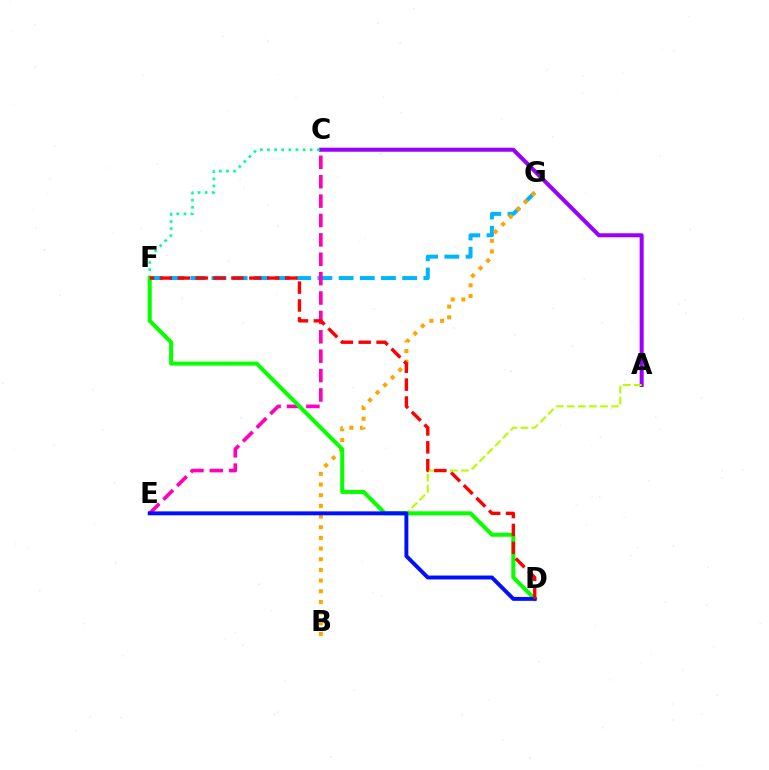{('F', 'G'): [{'color': '#00b5ff', 'line_style': 'dashed', 'thickness': 2.88}], ('C', 'E'): [{'color': '#ff00bd', 'line_style': 'dashed', 'thickness': 2.63}], ('A', 'C'): [{'color': '#9b00ff', 'line_style': 'solid', 'thickness': 2.89}], ('B', 'G'): [{'color': '#ffa500', 'line_style': 'dotted', 'thickness': 2.9}], ('A', 'E'): [{'color': '#b3ff00', 'line_style': 'dashed', 'thickness': 1.5}], ('C', 'F'): [{'color': '#00ff9d', 'line_style': 'dotted', 'thickness': 1.93}], ('D', 'F'): [{'color': '#08ff00', 'line_style': 'solid', 'thickness': 2.91}, {'color': '#ff0000', 'line_style': 'dashed', 'thickness': 2.43}], ('D', 'E'): [{'color': '#0010ff', 'line_style': 'solid', 'thickness': 2.82}]}